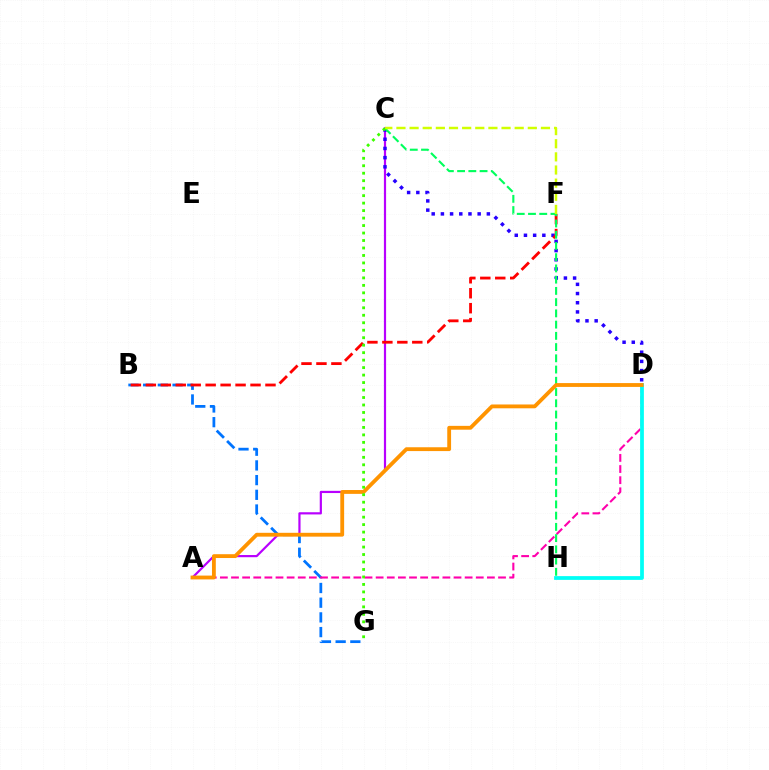{('A', 'C'): [{'color': '#b900ff', 'line_style': 'solid', 'thickness': 1.58}], ('B', 'G'): [{'color': '#0074ff', 'line_style': 'dashed', 'thickness': 2.0}], ('A', 'D'): [{'color': '#ff00ac', 'line_style': 'dashed', 'thickness': 1.51}, {'color': '#ff9400', 'line_style': 'solid', 'thickness': 2.76}], ('D', 'H'): [{'color': '#00fff6', 'line_style': 'solid', 'thickness': 2.7}], ('C', 'D'): [{'color': '#2500ff', 'line_style': 'dotted', 'thickness': 2.5}], ('B', 'F'): [{'color': '#ff0000', 'line_style': 'dashed', 'thickness': 2.03}], ('C', 'H'): [{'color': '#00ff5c', 'line_style': 'dashed', 'thickness': 1.53}], ('C', 'F'): [{'color': '#d1ff00', 'line_style': 'dashed', 'thickness': 1.78}], ('C', 'G'): [{'color': '#3dff00', 'line_style': 'dotted', 'thickness': 2.03}]}